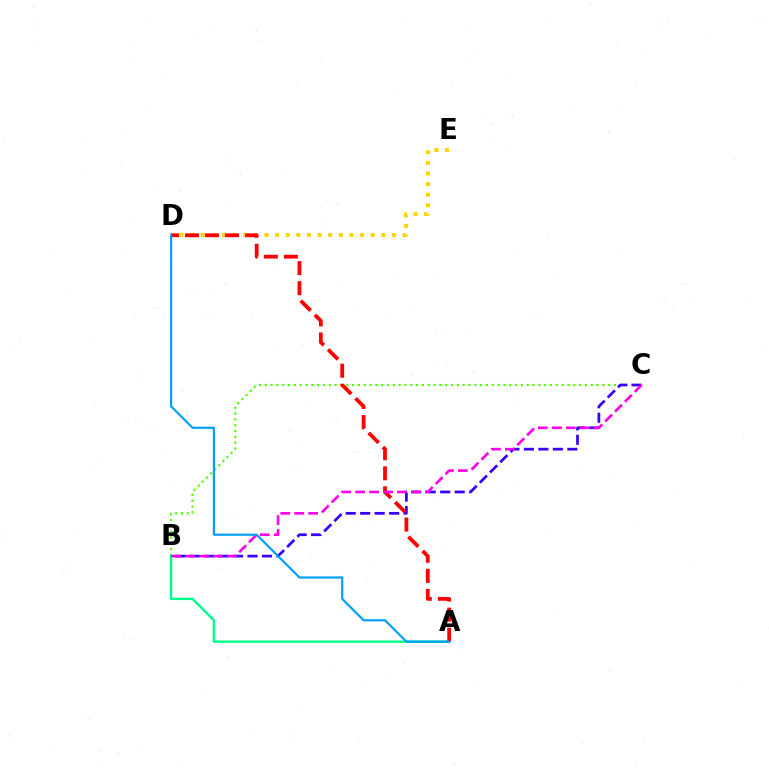{('B', 'C'): [{'color': '#4fff00', 'line_style': 'dotted', 'thickness': 1.58}, {'color': '#3700ff', 'line_style': 'dashed', 'thickness': 1.97}, {'color': '#ff00ed', 'line_style': 'dashed', 'thickness': 1.9}], ('D', 'E'): [{'color': '#ffd500', 'line_style': 'dotted', 'thickness': 2.89}], ('A', 'B'): [{'color': '#00ff86', 'line_style': 'solid', 'thickness': 1.72}], ('A', 'D'): [{'color': '#ff0000', 'line_style': 'dashed', 'thickness': 2.72}, {'color': '#009eff', 'line_style': 'solid', 'thickness': 1.58}]}